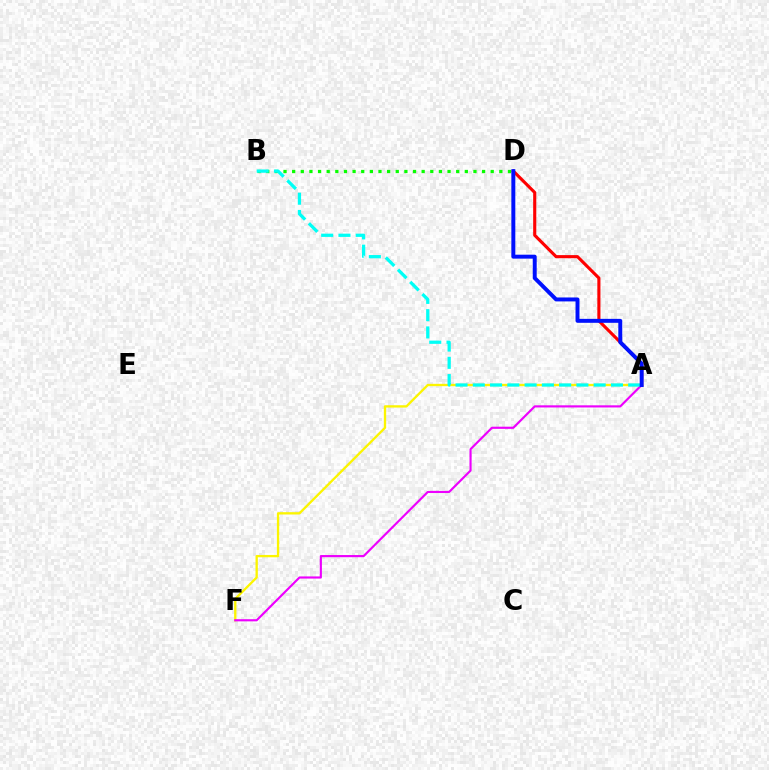{('A', 'F'): [{'color': '#fcf500', 'line_style': 'solid', 'thickness': 1.67}, {'color': '#ee00ff', 'line_style': 'solid', 'thickness': 1.55}], ('A', 'D'): [{'color': '#ff0000', 'line_style': 'solid', 'thickness': 2.24}, {'color': '#0010ff', 'line_style': 'solid', 'thickness': 2.84}], ('B', 'D'): [{'color': '#08ff00', 'line_style': 'dotted', 'thickness': 2.35}], ('A', 'B'): [{'color': '#00fff6', 'line_style': 'dashed', 'thickness': 2.35}]}